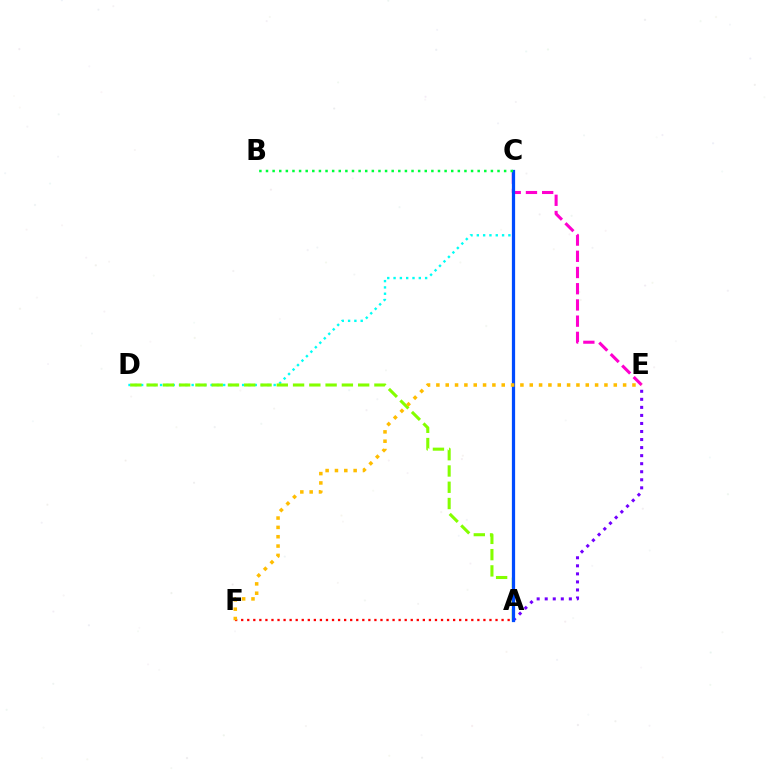{('C', 'E'): [{'color': '#ff00cf', 'line_style': 'dashed', 'thickness': 2.2}], ('C', 'D'): [{'color': '#00fff6', 'line_style': 'dotted', 'thickness': 1.71}], ('A', 'E'): [{'color': '#7200ff', 'line_style': 'dotted', 'thickness': 2.19}], ('A', 'D'): [{'color': '#84ff00', 'line_style': 'dashed', 'thickness': 2.21}], ('A', 'C'): [{'color': '#004bff', 'line_style': 'solid', 'thickness': 2.33}], ('B', 'C'): [{'color': '#00ff39', 'line_style': 'dotted', 'thickness': 1.8}], ('A', 'F'): [{'color': '#ff0000', 'line_style': 'dotted', 'thickness': 1.65}], ('E', 'F'): [{'color': '#ffbd00', 'line_style': 'dotted', 'thickness': 2.54}]}